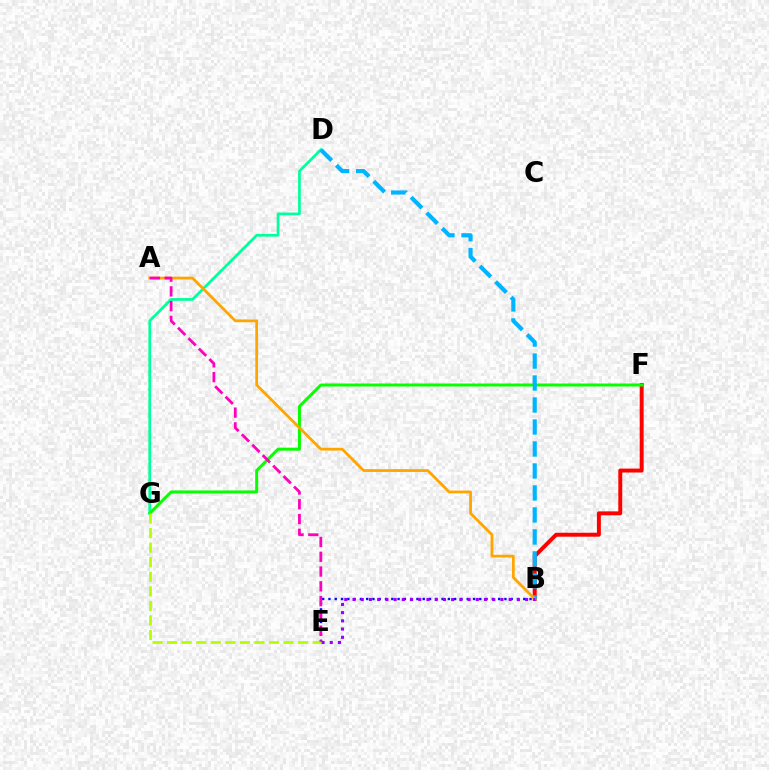{('B', 'F'): [{'color': '#ff0000', 'line_style': 'solid', 'thickness': 2.84}], ('D', 'G'): [{'color': '#00ff9d', 'line_style': 'solid', 'thickness': 1.95}], ('F', 'G'): [{'color': '#08ff00', 'line_style': 'solid', 'thickness': 2.15}], ('B', 'D'): [{'color': '#00b5ff', 'line_style': 'dashed', 'thickness': 2.99}], ('B', 'E'): [{'color': '#0010ff', 'line_style': 'dotted', 'thickness': 1.71}, {'color': '#9b00ff', 'line_style': 'dotted', 'thickness': 2.23}], ('A', 'B'): [{'color': '#ffa500', 'line_style': 'solid', 'thickness': 2.0}], ('E', 'G'): [{'color': '#b3ff00', 'line_style': 'dashed', 'thickness': 1.98}], ('A', 'E'): [{'color': '#ff00bd', 'line_style': 'dashed', 'thickness': 2.01}]}